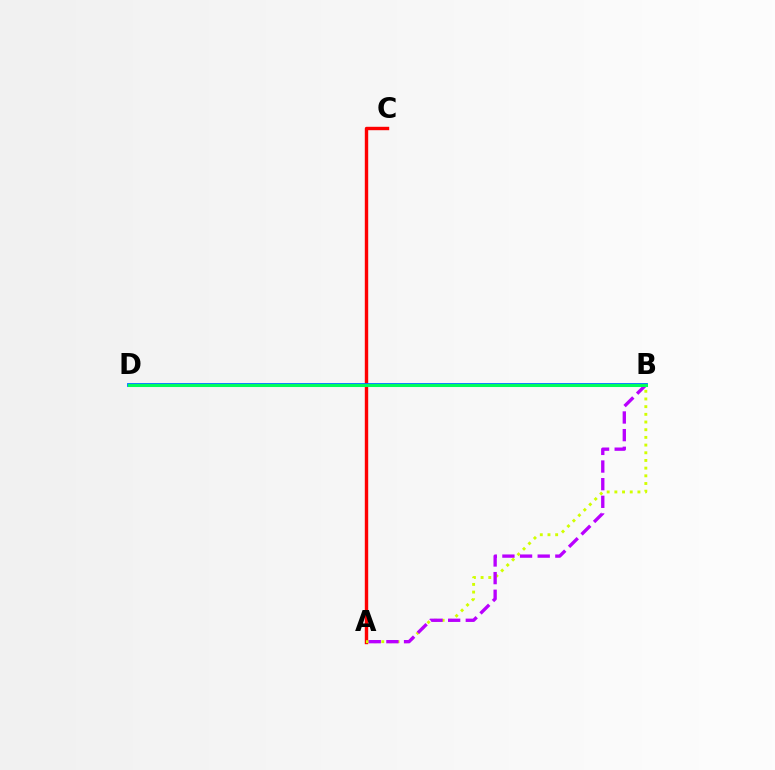{('A', 'C'): [{'color': '#ff0000', 'line_style': 'solid', 'thickness': 2.44}], ('A', 'B'): [{'color': '#d1ff00', 'line_style': 'dotted', 'thickness': 2.09}, {'color': '#b900ff', 'line_style': 'dashed', 'thickness': 2.4}], ('B', 'D'): [{'color': '#0074ff', 'line_style': 'solid', 'thickness': 2.75}, {'color': '#00ff5c', 'line_style': 'solid', 'thickness': 2.2}]}